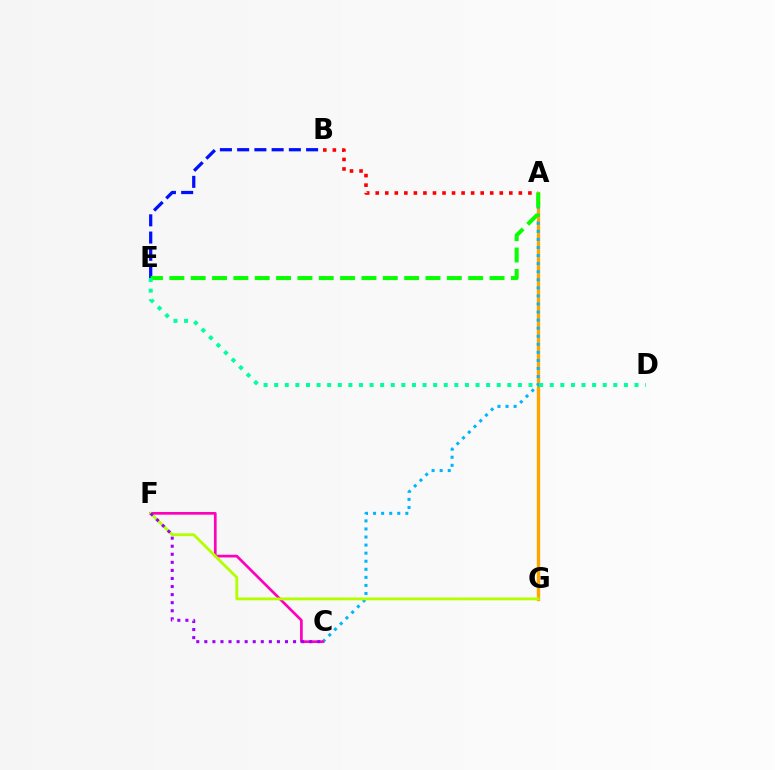{('A', 'B'): [{'color': '#ff0000', 'line_style': 'dotted', 'thickness': 2.59}], ('A', 'G'): [{'color': '#ffa500', 'line_style': 'solid', 'thickness': 2.42}], ('A', 'C'): [{'color': '#00b5ff', 'line_style': 'dotted', 'thickness': 2.19}], ('C', 'F'): [{'color': '#ff00bd', 'line_style': 'solid', 'thickness': 1.94}, {'color': '#9b00ff', 'line_style': 'dotted', 'thickness': 2.19}], ('B', 'E'): [{'color': '#0010ff', 'line_style': 'dashed', 'thickness': 2.34}], ('A', 'E'): [{'color': '#08ff00', 'line_style': 'dashed', 'thickness': 2.9}], ('F', 'G'): [{'color': '#b3ff00', 'line_style': 'solid', 'thickness': 2.03}], ('D', 'E'): [{'color': '#00ff9d', 'line_style': 'dotted', 'thickness': 2.88}]}